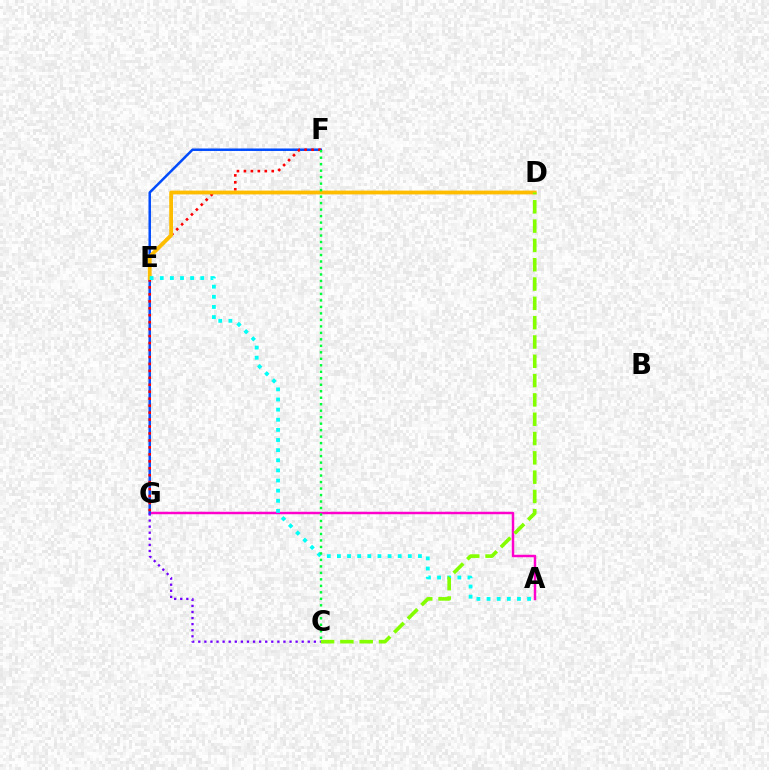{('A', 'G'): [{'color': '#ff00cf', 'line_style': 'solid', 'thickness': 1.78}], ('F', 'G'): [{'color': '#004bff', 'line_style': 'solid', 'thickness': 1.79}, {'color': '#ff0000', 'line_style': 'dotted', 'thickness': 1.89}], ('D', 'E'): [{'color': '#ffbd00', 'line_style': 'solid', 'thickness': 2.75}], ('C', 'G'): [{'color': '#7200ff', 'line_style': 'dotted', 'thickness': 1.65}], ('A', 'E'): [{'color': '#00fff6', 'line_style': 'dotted', 'thickness': 2.75}], ('C', 'D'): [{'color': '#84ff00', 'line_style': 'dashed', 'thickness': 2.62}], ('C', 'F'): [{'color': '#00ff39', 'line_style': 'dotted', 'thickness': 1.76}]}